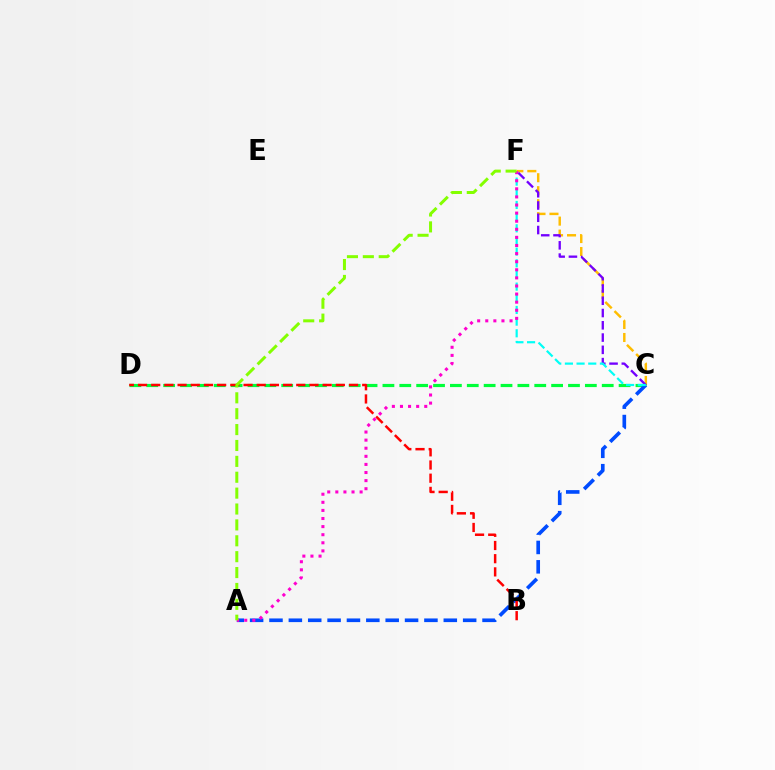{('C', 'F'): [{'color': '#ffbd00', 'line_style': 'dashed', 'thickness': 1.76}, {'color': '#7200ff', 'line_style': 'dashed', 'thickness': 1.67}, {'color': '#00fff6', 'line_style': 'dashed', 'thickness': 1.58}], ('C', 'D'): [{'color': '#00ff39', 'line_style': 'dashed', 'thickness': 2.29}], ('A', 'C'): [{'color': '#004bff', 'line_style': 'dashed', 'thickness': 2.63}], ('A', 'F'): [{'color': '#ff00cf', 'line_style': 'dotted', 'thickness': 2.2}, {'color': '#84ff00', 'line_style': 'dashed', 'thickness': 2.16}], ('B', 'D'): [{'color': '#ff0000', 'line_style': 'dashed', 'thickness': 1.79}]}